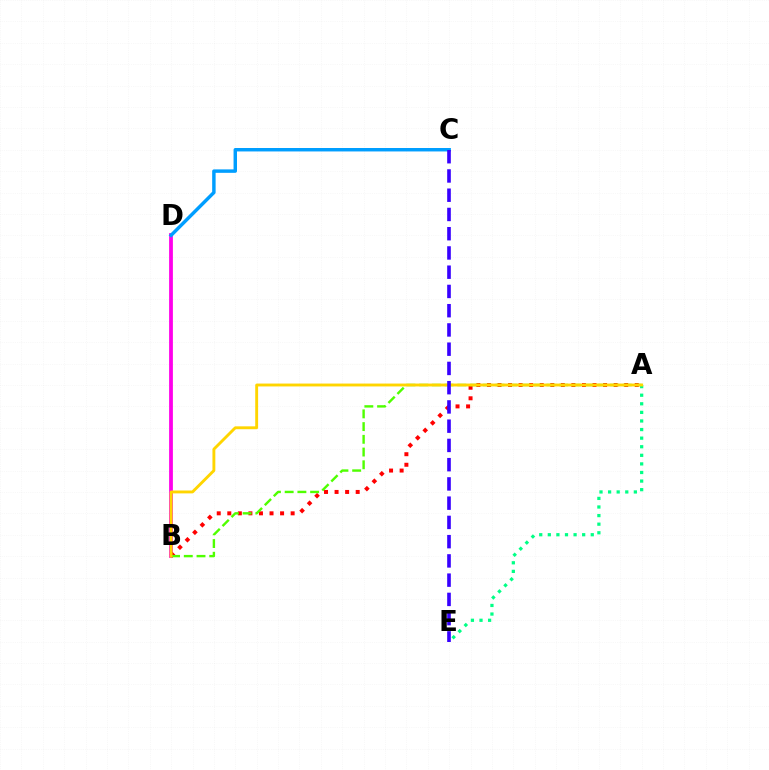{('B', 'D'): [{'color': '#ff00ed', 'line_style': 'solid', 'thickness': 2.72}], ('A', 'B'): [{'color': '#ff0000', 'line_style': 'dotted', 'thickness': 2.87}, {'color': '#4fff00', 'line_style': 'dashed', 'thickness': 1.73}, {'color': '#ffd500', 'line_style': 'solid', 'thickness': 2.08}], ('C', 'D'): [{'color': '#009eff', 'line_style': 'solid', 'thickness': 2.48}], ('A', 'E'): [{'color': '#00ff86', 'line_style': 'dotted', 'thickness': 2.33}], ('C', 'E'): [{'color': '#3700ff', 'line_style': 'dashed', 'thickness': 2.61}]}